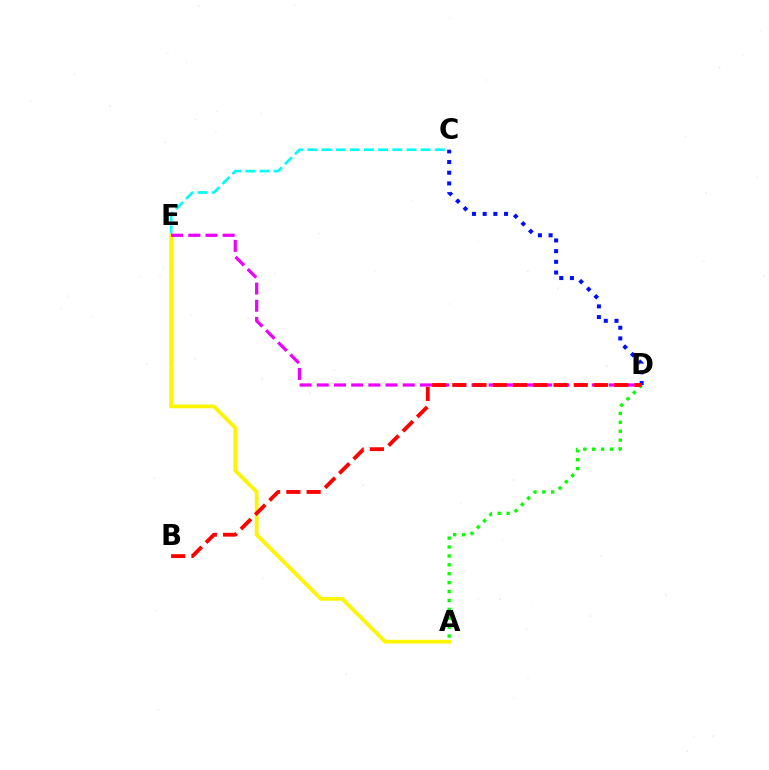{('C', 'E'): [{'color': '#00fff6', 'line_style': 'dashed', 'thickness': 1.92}], ('C', 'D'): [{'color': '#0010ff', 'line_style': 'dotted', 'thickness': 2.9}], ('A', 'E'): [{'color': '#fcf500', 'line_style': 'solid', 'thickness': 2.69}], ('D', 'E'): [{'color': '#ee00ff', 'line_style': 'dashed', 'thickness': 2.33}], ('A', 'D'): [{'color': '#08ff00', 'line_style': 'dotted', 'thickness': 2.42}], ('B', 'D'): [{'color': '#ff0000', 'line_style': 'dashed', 'thickness': 2.75}]}